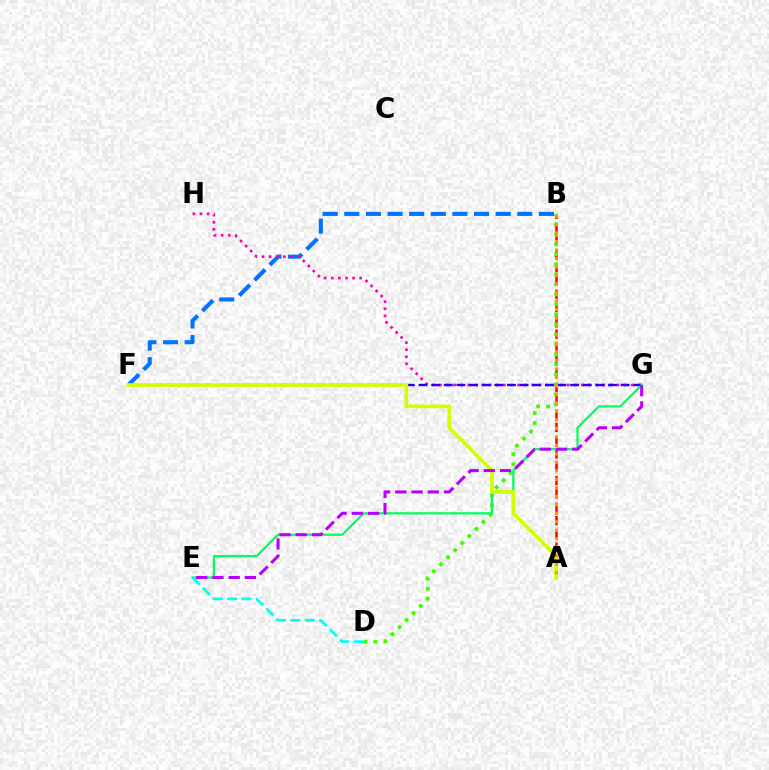{('B', 'F'): [{'color': '#0074ff', 'line_style': 'dashed', 'thickness': 2.94}], ('G', 'H'): [{'color': '#ff00ac', 'line_style': 'dotted', 'thickness': 1.93}], ('F', 'G'): [{'color': '#2500ff', 'line_style': 'dashed', 'thickness': 1.72}], ('A', 'B'): [{'color': '#ff0000', 'line_style': 'dashed', 'thickness': 1.81}, {'color': '#ff9400', 'line_style': 'dotted', 'thickness': 2.31}], ('B', 'D'): [{'color': '#3dff00', 'line_style': 'dotted', 'thickness': 2.72}], ('E', 'G'): [{'color': '#00ff5c', 'line_style': 'solid', 'thickness': 1.6}, {'color': '#b900ff', 'line_style': 'dashed', 'thickness': 2.2}], ('A', 'F'): [{'color': '#d1ff00', 'line_style': 'solid', 'thickness': 2.64}], ('D', 'E'): [{'color': '#00fff6', 'line_style': 'dashed', 'thickness': 1.96}]}